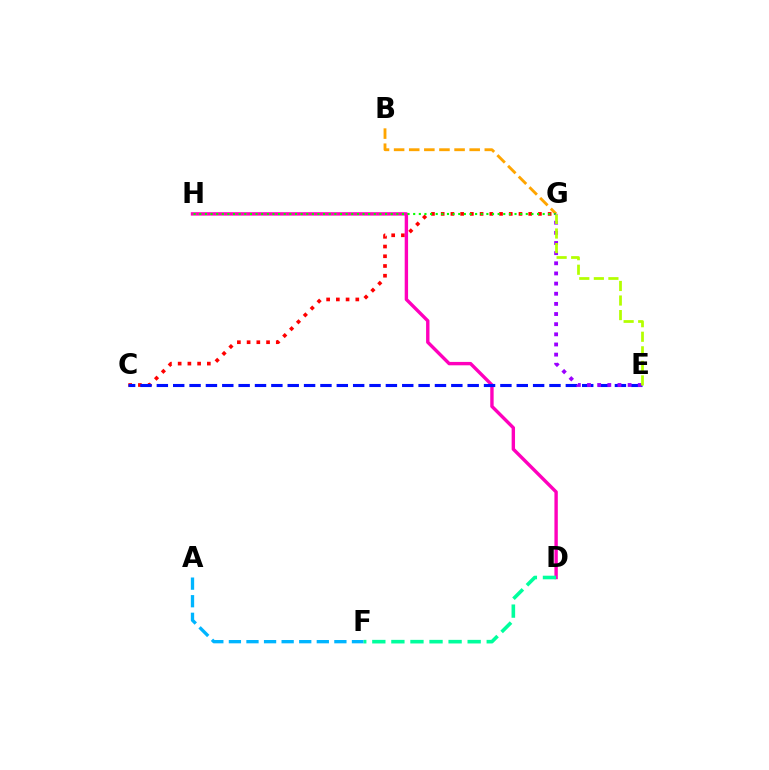{('B', 'G'): [{'color': '#ffa500', 'line_style': 'dashed', 'thickness': 2.05}], ('C', 'G'): [{'color': '#ff0000', 'line_style': 'dotted', 'thickness': 2.64}], ('D', 'H'): [{'color': '#ff00bd', 'line_style': 'solid', 'thickness': 2.44}], ('C', 'E'): [{'color': '#0010ff', 'line_style': 'dashed', 'thickness': 2.22}], ('A', 'F'): [{'color': '#00b5ff', 'line_style': 'dashed', 'thickness': 2.39}], ('G', 'H'): [{'color': '#08ff00', 'line_style': 'dotted', 'thickness': 1.53}], ('D', 'F'): [{'color': '#00ff9d', 'line_style': 'dashed', 'thickness': 2.59}], ('E', 'G'): [{'color': '#9b00ff', 'line_style': 'dotted', 'thickness': 2.76}, {'color': '#b3ff00', 'line_style': 'dashed', 'thickness': 1.98}]}